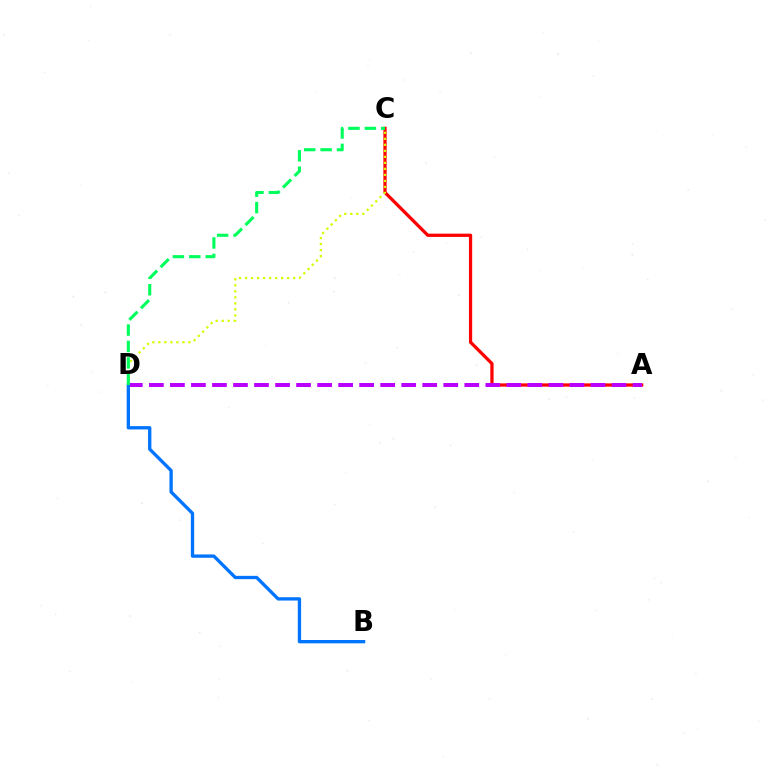{('A', 'C'): [{'color': '#ff0000', 'line_style': 'solid', 'thickness': 2.34}], ('C', 'D'): [{'color': '#d1ff00', 'line_style': 'dotted', 'thickness': 1.63}, {'color': '#00ff5c', 'line_style': 'dashed', 'thickness': 2.23}], ('A', 'D'): [{'color': '#b900ff', 'line_style': 'dashed', 'thickness': 2.86}], ('B', 'D'): [{'color': '#0074ff', 'line_style': 'solid', 'thickness': 2.39}]}